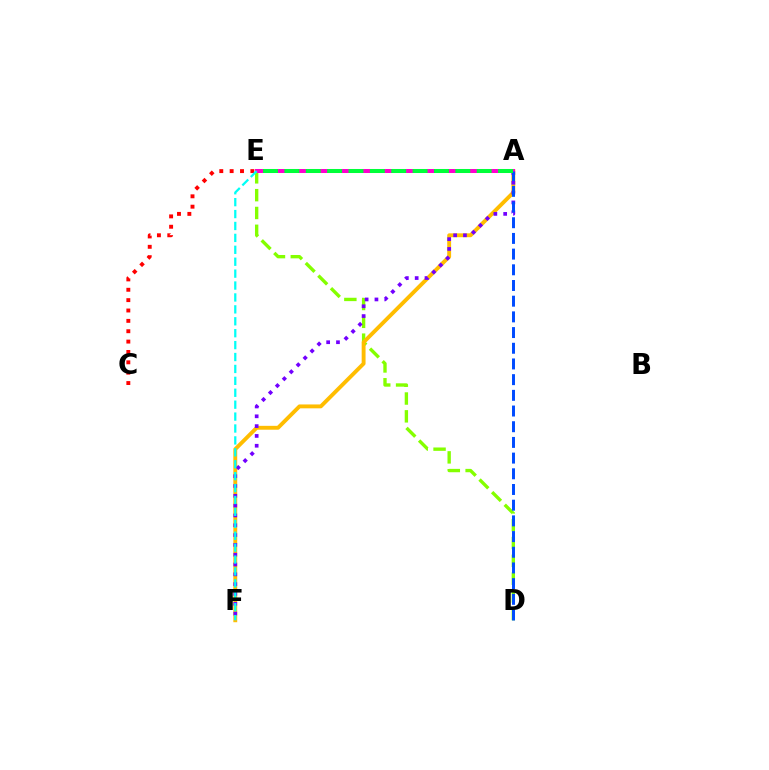{('C', 'E'): [{'color': '#ff0000', 'line_style': 'dotted', 'thickness': 2.82}], ('D', 'E'): [{'color': '#84ff00', 'line_style': 'dashed', 'thickness': 2.42}], ('A', 'F'): [{'color': '#ffbd00', 'line_style': 'solid', 'thickness': 2.8}, {'color': '#7200ff', 'line_style': 'dotted', 'thickness': 2.67}], ('A', 'E'): [{'color': '#ff00cf', 'line_style': 'solid', 'thickness': 2.88}, {'color': '#00ff39', 'line_style': 'dashed', 'thickness': 2.9}], ('A', 'D'): [{'color': '#004bff', 'line_style': 'dashed', 'thickness': 2.13}], ('E', 'F'): [{'color': '#00fff6', 'line_style': 'dashed', 'thickness': 1.62}]}